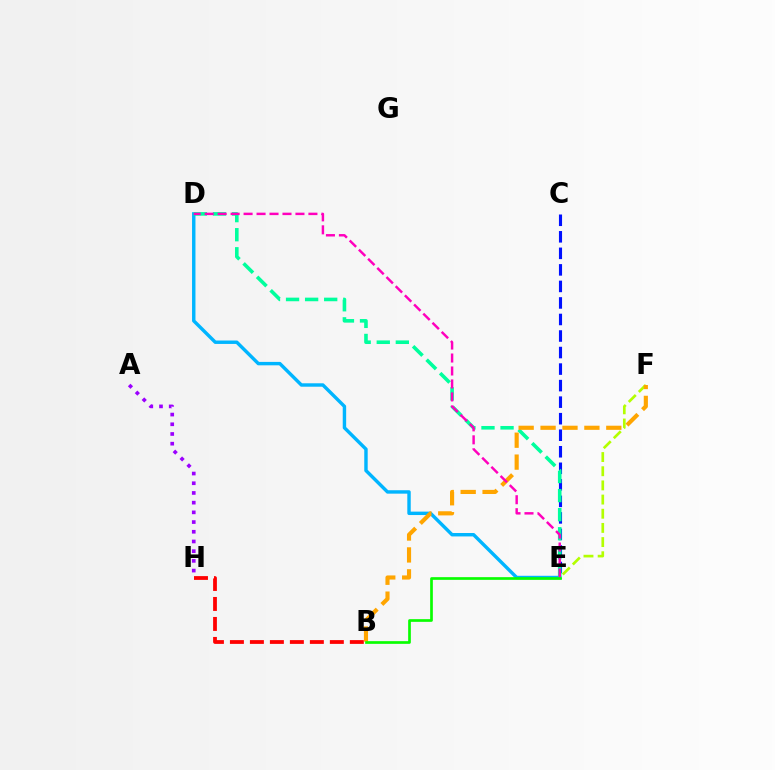{('D', 'E'): [{'color': '#00b5ff', 'line_style': 'solid', 'thickness': 2.46}, {'color': '#00ff9d', 'line_style': 'dashed', 'thickness': 2.59}, {'color': '#ff00bd', 'line_style': 'dashed', 'thickness': 1.76}], ('C', 'E'): [{'color': '#0010ff', 'line_style': 'dashed', 'thickness': 2.25}], ('A', 'H'): [{'color': '#9b00ff', 'line_style': 'dotted', 'thickness': 2.64}], ('E', 'F'): [{'color': '#b3ff00', 'line_style': 'dashed', 'thickness': 1.93}], ('B', 'H'): [{'color': '#ff0000', 'line_style': 'dashed', 'thickness': 2.72}], ('B', 'F'): [{'color': '#ffa500', 'line_style': 'dashed', 'thickness': 2.98}], ('B', 'E'): [{'color': '#08ff00', 'line_style': 'solid', 'thickness': 1.94}]}